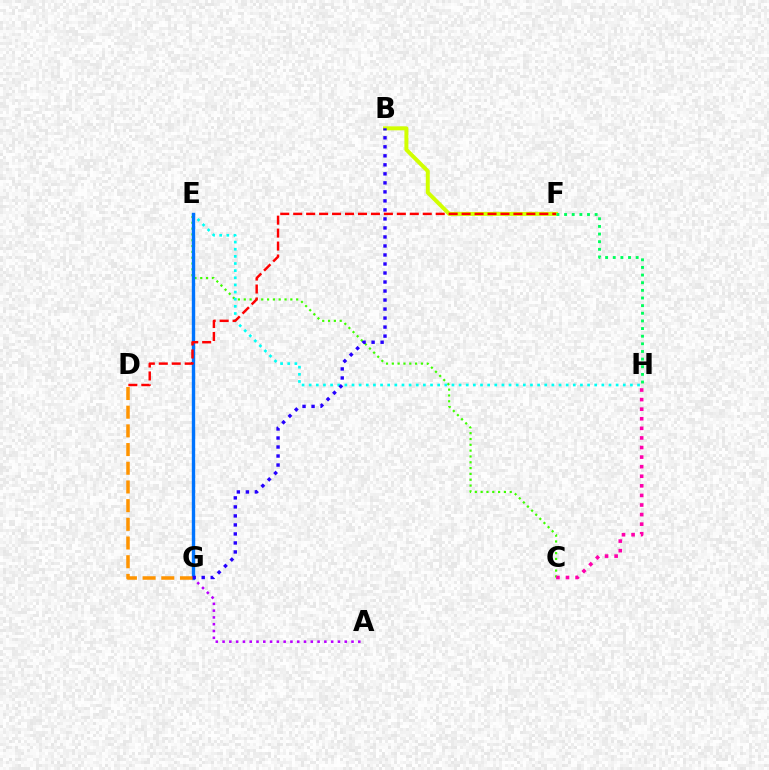{('C', 'E'): [{'color': '#3dff00', 'line_style': 'dotted', 'thickness': 1.58}], ('B', 'F'): [{'color': '#d1ff00', 'line_style': 'solid', 'thickness': 2.86}], ('A', 'G'): [{'color': '#b900ff', 'line_style': 'dotted', 'thickness': 1.84}], ('E', 'H'): [{'color': '#00fff6', 'line_style': 'dotted', 'thickness': 1.94}], ('F', 'H'): [{'color': '#00ff5c', 'line_style': 'dotted', 'thickness': 2.08}], ('E', 'G'): [{'color': '#0074ff', 'line_style': 'solid', 'thickness': 2.43}], ('D', 'G'): [{'color': '#ff9400', 'line_style': 'dashed', 'thickness': 2.54}], ('C', 'H'): [{'color': '#ff00ac', 'line_style': 'dotted', 'thickness': 2.6}], ('D', 'F'): [{'color': '#ff0000', 'line_style': 'dashed', 'thickness': 1.76}], ('B', 'G'): [{'color': '#2500ff', 'line_style': 'dotted', 'thickness': 2.45}]}